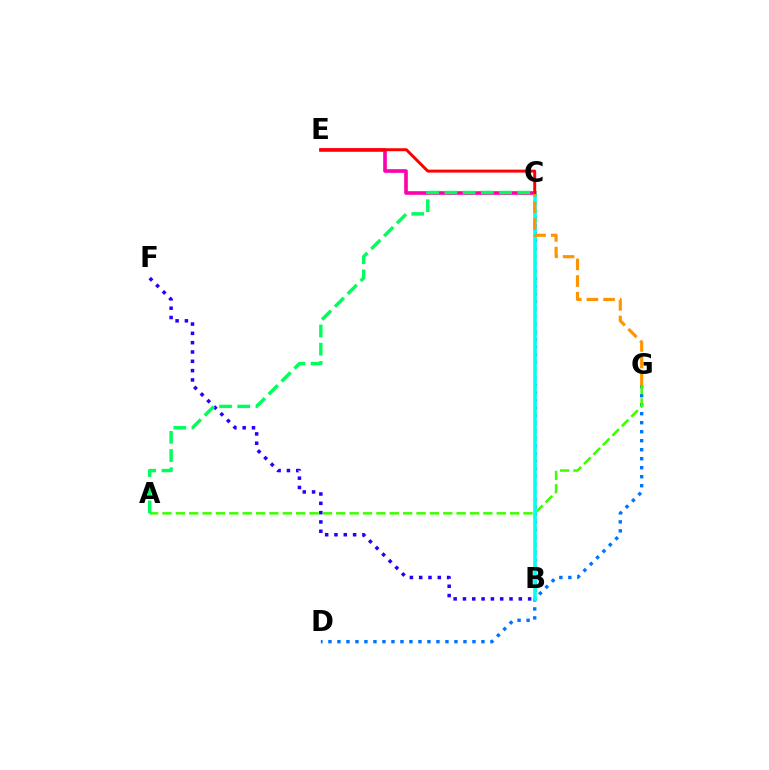{('C', 'E'): [{'color': '#ff00ac', 'line_style': 'solid', 'thickness': 2.61}, {'color': '#ff0000', 'line_style': 'solid', 'thickness': 2.14}], ('B', 'C'): [{'color': '#b900ff', 'line_style': 'dotted', 'thickness': 2.07}, {'color': '#d1ff00', 'line_style': 'dotted', 'thickness': 2.39}, {'color': '#00fff6', 'line_style': 'solid', 'thickness': 2.6}], ('B', 'F'): [{'color': '#2500ff', 'line_style': 'dotted', 'thickness': 2.53}], ('D', 'G'): [{'color': '#0074ff', 'line_style': 'dotted', 'thickness': 2.45}], ('A', 'G'): [{'color': '#3dff00', 'line_style': 'dashed', 'thickness': 1.82}], ('A', 'C'): [{'color': '#00ff5c', 'line_style': 'dashed', 'thickness': 2.47}], ('C', 'G'): [{'color': '#ff9400', 'line_style': 'dashed', 'thickness': 2.26}]}